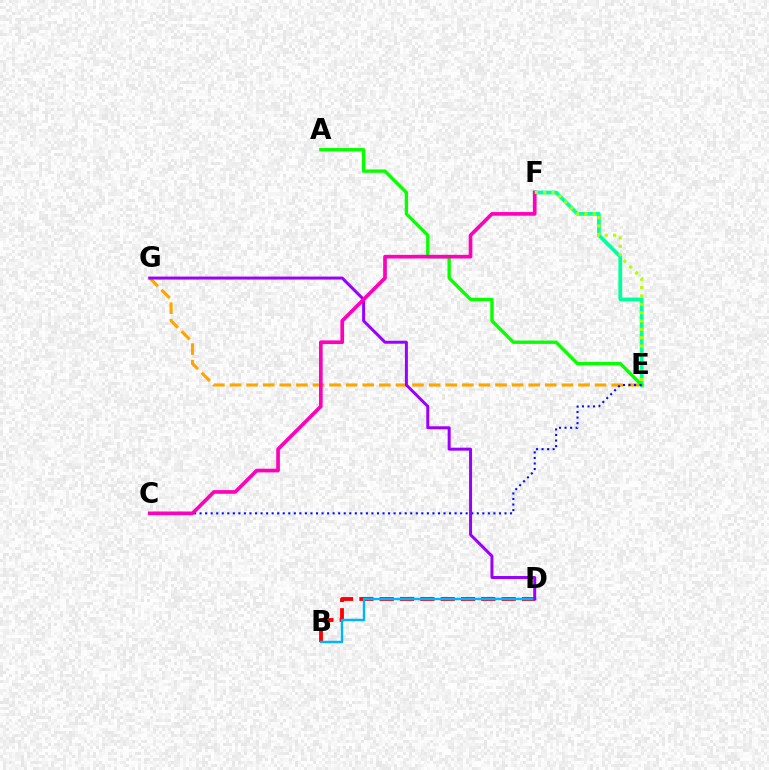{('E', 'F'): [{'color': '#00ff9d', 'line_style': 'solid', 'thickness': 2.71}, {'color': '#b3ff00', 'line_style': 'dotted', 'thickness': 2.27}], ('B', 'D'): [{'color': '#ff0000', 'line_style': 'dashed', 'thickness': 2.76}, {'color': '#00b5ff', 'line_style': 'solid', 'thickness': 1.75}], ('E', 'G'): [{'color': '#ffa500', 'line_style': 'dashed', 'thickness': 2.25}], ('A', 'E'): [{'color': '#08ff00', 'line_style': 'solid', 'thickness': 2.41}], ('C', 'E'): [{'color': '#0010ff', 'line_style': 'dotted', 'thickness': 1.51}], ('D', 'G'): [{'color': '#9b00ff', 'line_style': 'solid', 'thickness': 2.15}], ('C', 'F'): [{'color': '#ff00bd', 'line_style': 'solid', 'thickness': 2.64}]}